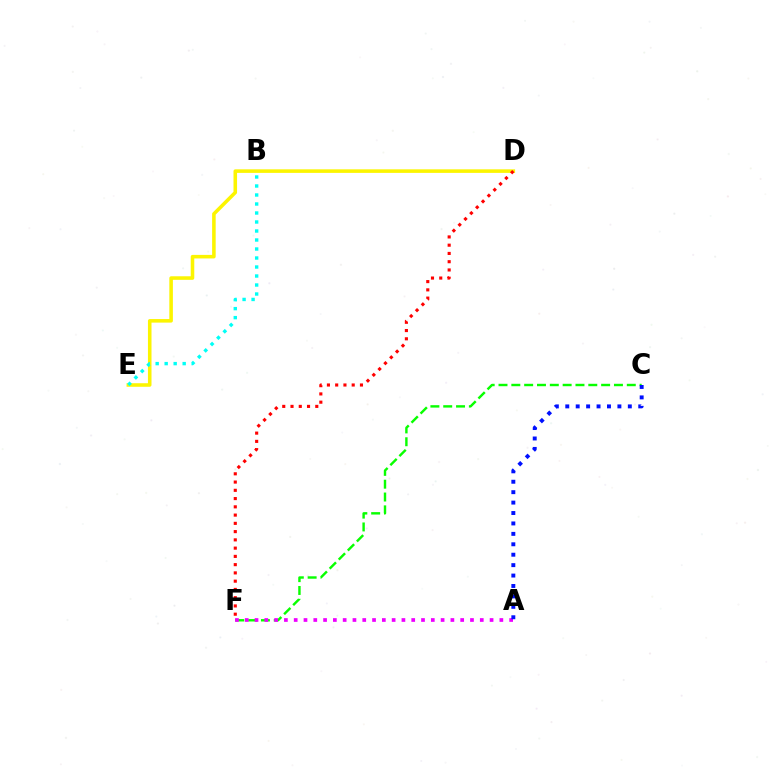{('D', 'E'): [{'color': '#fcf500', 'line_style': 'solid', 'thickness': 2.56}], ('C', 'F'): [{'color': '#08ff00', 'line_style': 'dashed', 'thickness': 1.74}], ('A', 'F'): [{'color': '#ee00ff', 'line_style': 'dotted', 'thickness': 2.66}], ('D', 'F'): [{'color': '#ff0000', 'line_style': 'dotted', 'thickness': 2.24}], ('A', 'C'): [{'color': '#0010ff', 'line_style': 'dotted', 'thickness': 2.83}], ('B', 'E'): [{'color': '#00fff6', 'line_style': 'dotted', 'thickness': 2.45}]}